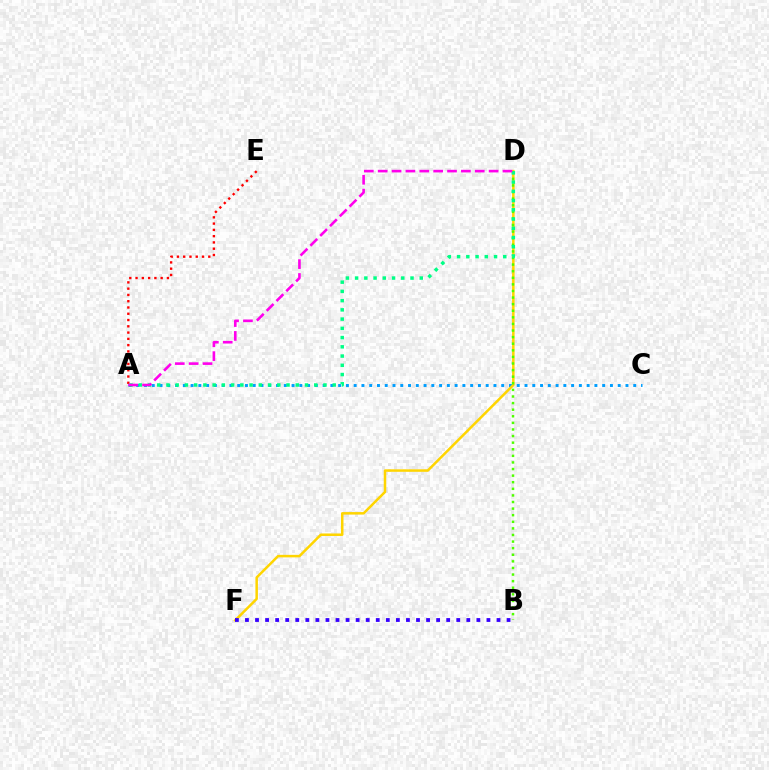{('A', 'E'): [{'color': '#ff0000', 'line_style': 'dotted', 'thickness': 1.71}], ('A', 'C'): [{'color': '#009eff', 'line_style': 'dotted', 'thickness': 2.11}], ('D', 'F'): [{'color': '#ffd500', 'line_style': 'solid', 'thickness': 1.81}], ('B', 'D'): [{'color': '#4fff00', 'line_style': 'dotted', 'thickness': 1.79}], ('B', 'F'): [{'color': '#3700ff', 'line_style': 'dotted', 'thickness': 2.73}], ('A', 'D'): [{'color': '#00ff86', 'line_style': 'dotted', 'thickness': 2.51}, {'color': '#ff00ed', 'line_style': 'dashed', 'thickness': 1.88}]}